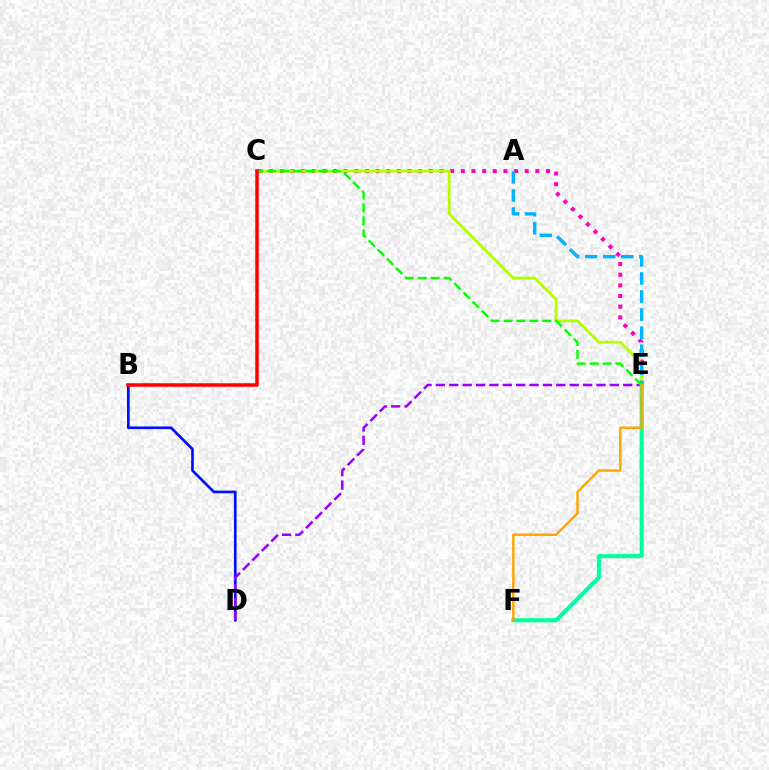{('C', 'E'): [{'color': '#ff00bd', 'line_style': 'dotted', 'thickness': 2.89}, {'color': '#b3ff00', 'line_style': 'solid', 'thickness': 2.05}, {'color': '#08ff00', 'line_style': 'dashed', 'thickness': 1.76}], ('B', 'D'): [{'color': '#0010ff', 'line_style': 'solid', 'thickness': 1.93}], ('A', 'E'): [{'color': '#00b5ff', 'line_style': 'dashed', 'thickness': 2.45}], ('D', 'E'): [{'color': '#9b00ff', 'line_style': 'dashed', 'thickness': 1.82}], ('E', 'F'): [{'color': '#00ff9d', 'line_style': 'solid', 'thickness': 2.94}, {'color': '#ffa500', 'line_style': 'solid', 'thickness': 1.75}], ('B', 'C'): [{'color': '#ff0000', 'line_style': 'solid', 'thickness': 2.52}]}